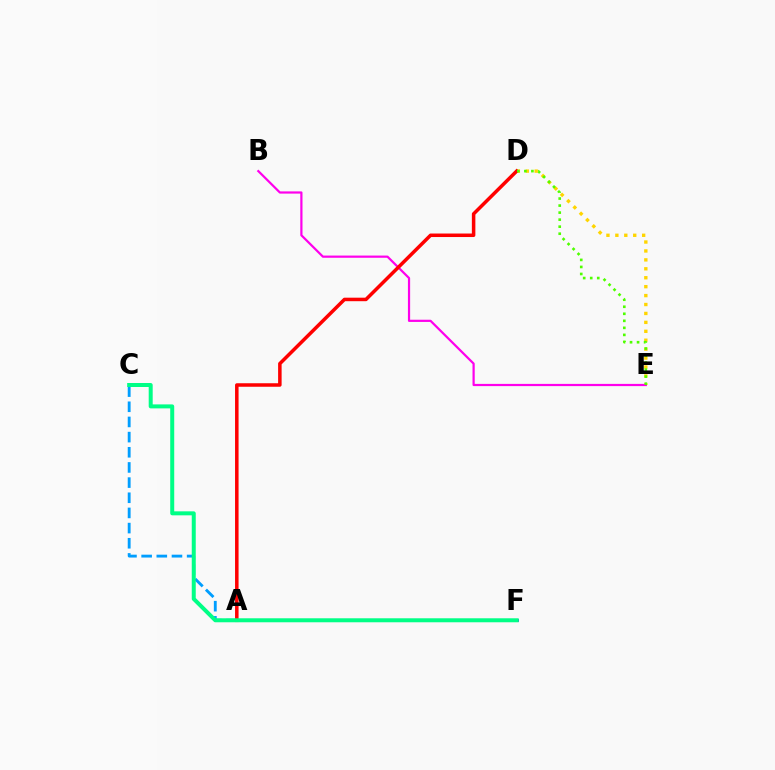{('D', 'E'): [{'color': '#ffd500', 'line_style': 'dotted', 'thickness': 2.43}, {'color': '#4fff00', 'line_style': 'dotted', 'thickness': 1.91}], ('A', 'F'): [{'color': '#3700ff', 'line_style': 'solid', 'thickness': 1.92}], ('A', 'C'): [{'color': '#009eff', 'line_style': 'dashed', 'thickness': 2.06}], ('B', 'E'): [{'color': '#ff00ed', 'line_style': 'solid', 'thickness': 1.59}], ('A', 'D'): [{'color': '#ff0000', 'line_style': 'solid', 'thickness': 2.53}], ('C', 'F'): [{'color': '#00ff86', 'line_style': 'solid', 'thickness': 2.87}]}